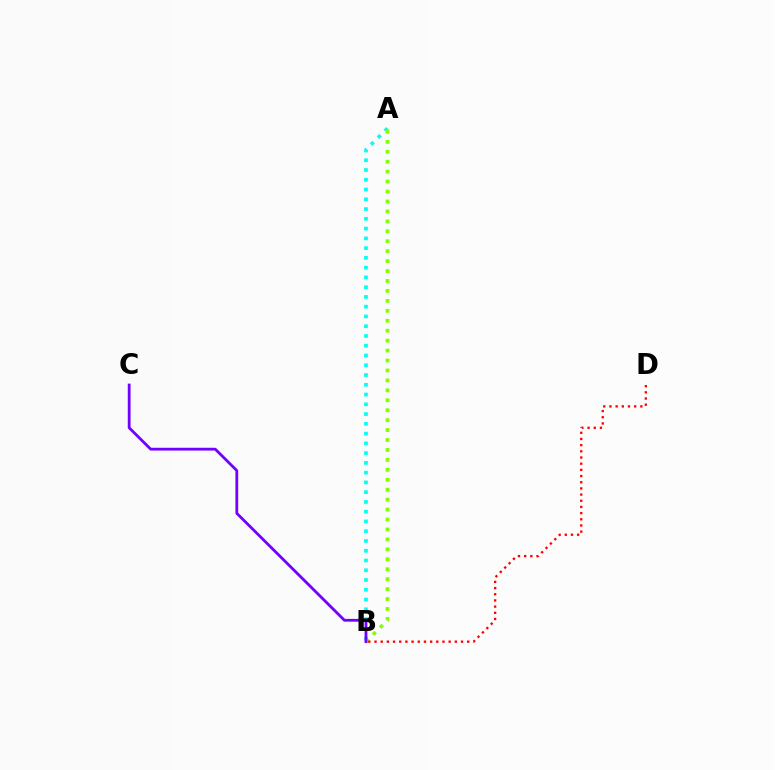{('A', 'B'): [{'color': '#00fff6', 'line_style': 'dotted', 'thickness': 2.65}, {'color': '#84ff00', 'line_style': 'dotted', 'thickness': 2.7}], ('B', 'D'): [{'color': '#ff0000', 'line_style': 'dotted', 'thickness': 1.68}], ('B', 'C'): [{'color': '#7200ff', 'line_style': 'solid', 'thickness': 2.0}]}